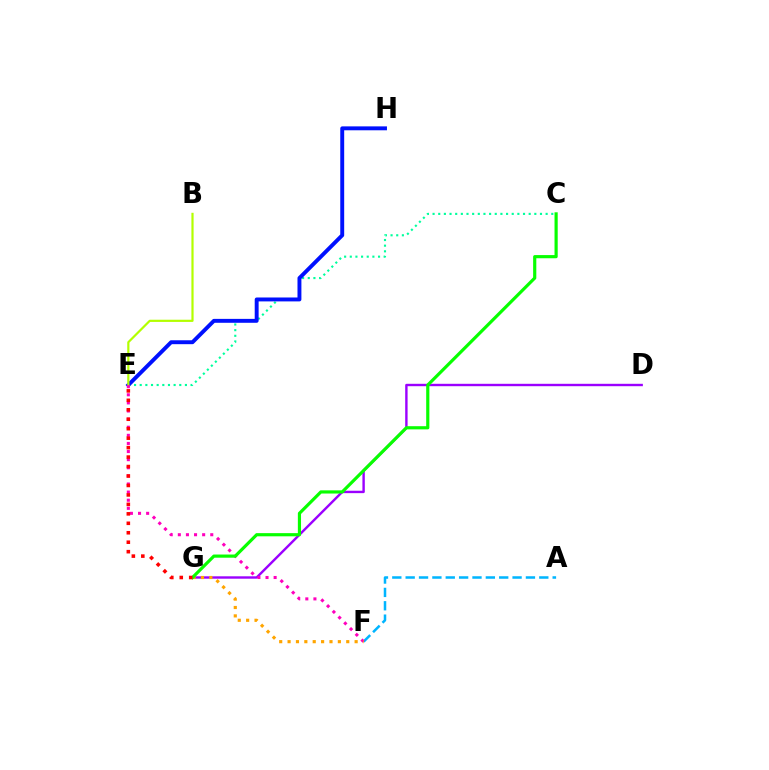{('A', 'F'): [{'color': '#00b5ff', 'line_style': 'dashed', 'thickness': 1.82}], ('C', 'E'): [{'color': '#00ff9d', 'line_style': 'dotted', 'thickness': 1.54}], ('E', 'H'): [{'color': '#0010ff', 'line_style': 'solid', 'thickness': 2.82}], ('D', 'G'): [{'color': '#9b00ff', 'line_style': 'solid', 'thickness': 1.73}], ('B', 'E'): [{'color': '#b3ff00', 'line_style': 'solid', 'thickness': 1.58}], ('E', 'F'): [{'color': '#ff00bd', 'line_style': 'dotted', 'thickness': 2.2}], ('F', 'G'): [{'color': '#ffa500', 'line_style': 'dotted', 'thickness': 2.28}], ('C', 'G'): [{'color': '#08ff00', 'line_style': 'solid', 'thickness': 2.29}], ('E', 'G'): [{'color': '#ff0000', 'line_style': 'dotted', 'thickness': 2.57}]}